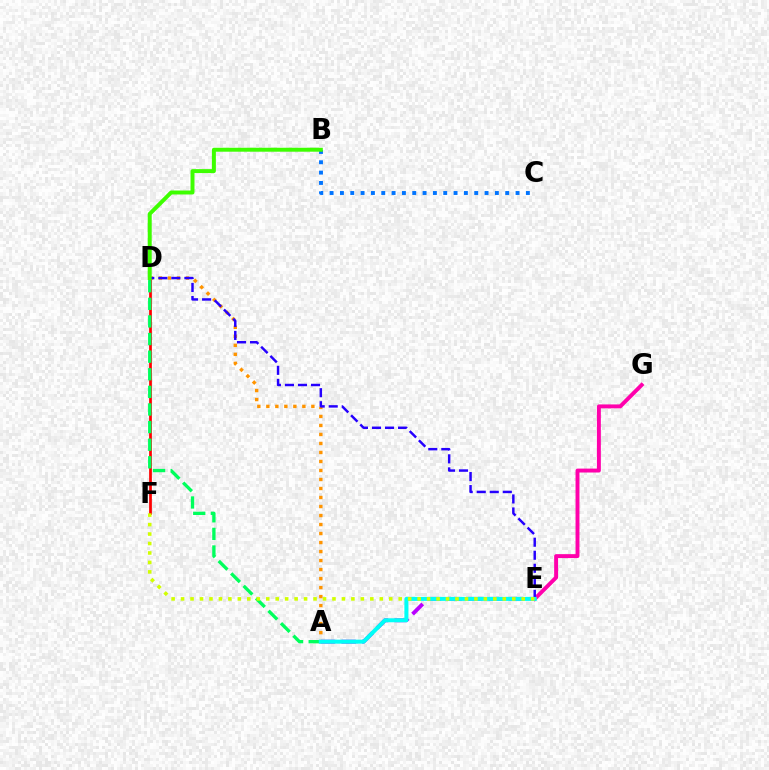{('D', 'F'): [{'color': '#ff0000', 'line_style': 'solid', 'thickness': 1.97}], ('E', 'G'): [{'color': '#ff00ac', 'line_style': 'solid', 'thickness': 2.82}], ('A', 'D'): [{'color': '#ff9400', 'line_style': 'dotted', 'thickness': 2.45}, {'color': '#00ff5c', 'line_style': 'dashed', 'thickness': 2.39}], ('D', 'E'): [{'color': '#2500ff', 'line_style': 'dashed', 'thickness': 1.77}], ('B', 'C'): [{'color': '#0074ff', 'line_style': 'dotted', 'thickness': 2.81}], ('A', 'E'): [{'color': '#b900ff', 'line_style': 'dashed', 'thickness': 2.8}, {'color': '#00fff6', 'line_style': 'solid', 'thickness': 2.89}], ('B', 'D'): [{'color': '#3dff00', 'line_style': 'solid', 'thickness': 2.85}], ('E', 'F'): [{'color': '#d1ff00', 'line_style': 'dotted', 'thickness': 2.57}]}